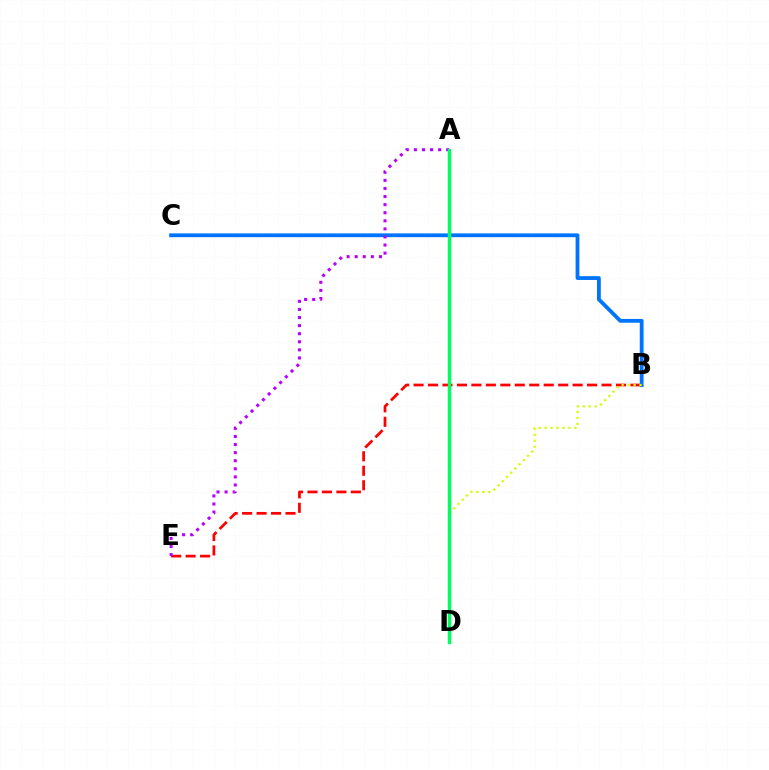{('B', 'E'): [{'color': '#ff0000', 'line_style': 'dashed', 'thickness': 1.96}], ('B', 'C'): [{'color': '#0074ff', 'line_style': 'solid', 'thickness': 2.74}], ('B', 'D'): [{'color': '#d1ff00', 'line_style': 'dotted', 'thickness': 1.62}], ('A', 'E'): [{'color': '#b900ff', 'line_style': 'dotted', 'thickness': 2.2}], ('A', 'D'): [{'color': '#00ff5c', 'line_style': 'solid', 'thickness': 2.46}]}